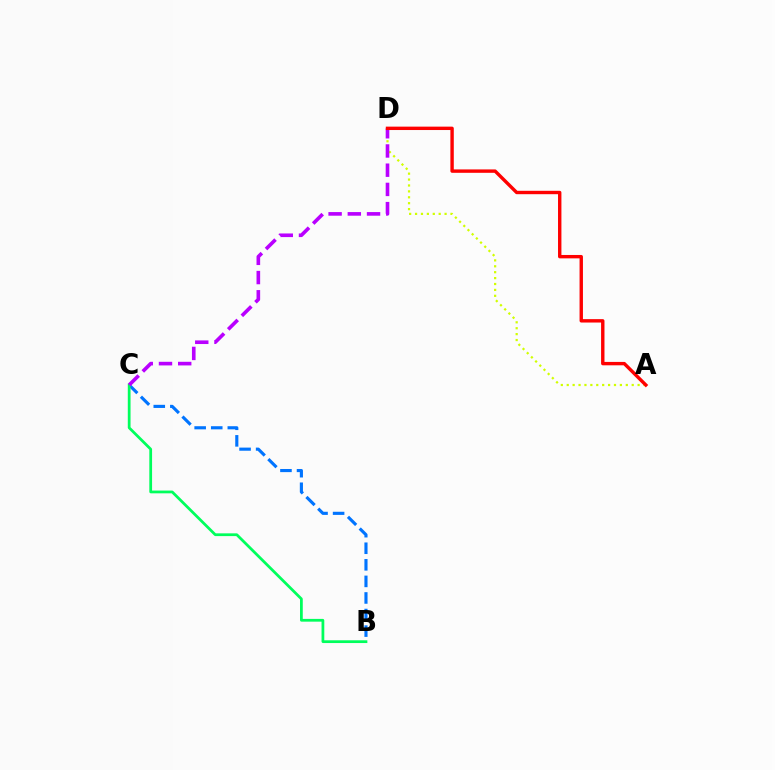{('A', 'D'): [{'color': '#d1ff00', 'line_style': 'dotted', 'thickness': 1.61}, {'color': '#ff0000', 'line_style': 'solid', 'thickness': 2.44}], ('B', 'C'): [{'color': '#0074ff', 'line_style': 'dashed', 'thickness': 2.25}, {'color': '#00ff5c', 'line_style': 'solid', 'thickness': 1.99}], ('C', 'D'): [{'color': '#b900ff', 'line_style': 'dashed', 'thickness': 2.61}]}